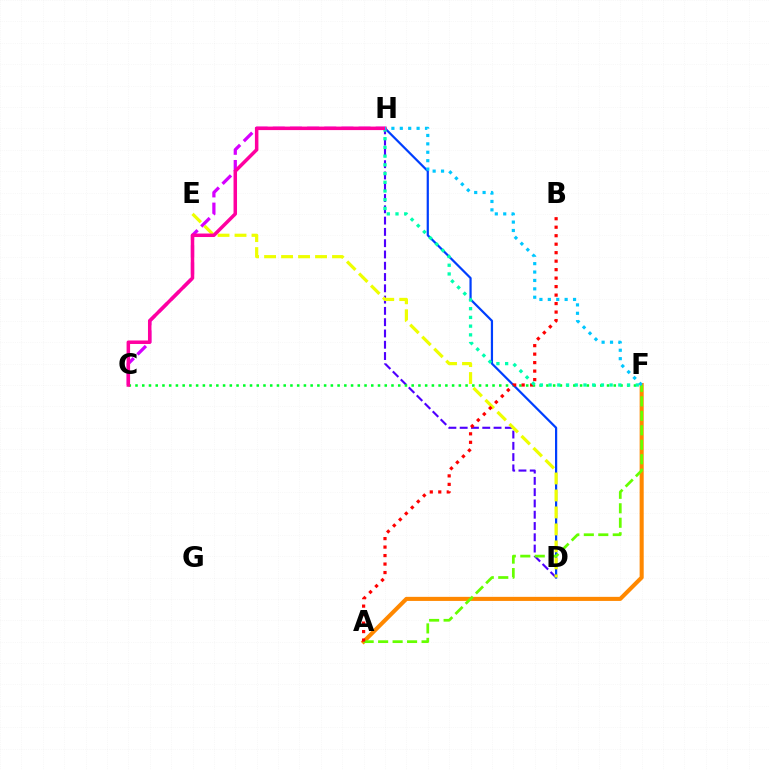{('C', 'H'): [{'color': '#d600ff', 'line_style': 'dashed', 'thickness': 2.33}, {'color': '#ff00a0', 'line_style': 'solid', 'thickness': 2.52}], ('D', 'H'): [{'color': '#4f00ff', 'line_style': 'dashed', 'thickness': 1.53}, {'color': '#003fff', 'line_style': 'solid', 'thickness': 1.59}], ('C', 'F'): [{'color': '#00ff27', 'line_style': 'dotted', 'thickness': 1.83}], ('D', 'E'): [{'color': '#eeff00', 'line_style': 'dashed', 'thickness': 2.31}], ('A', 'F'): [{'color': '#ff8800', 'line_style': 'solid', 'thickness': 2.93}, {'color': '#66ff00', 'line_style': 'dashed', 'thickness': 1.97}], ('A', 'B'): [{'color': '#ff0000', 'line_style': 'dotted', 'thickness': 2.31}], ('F', 'H'): [{'color': '#00ffaf', 'line_style': 'dotted', 'thickness': 2.37}, {'color': '#00c7ff', 'line_style': 'dotted', 'thickness': 2.28}]}